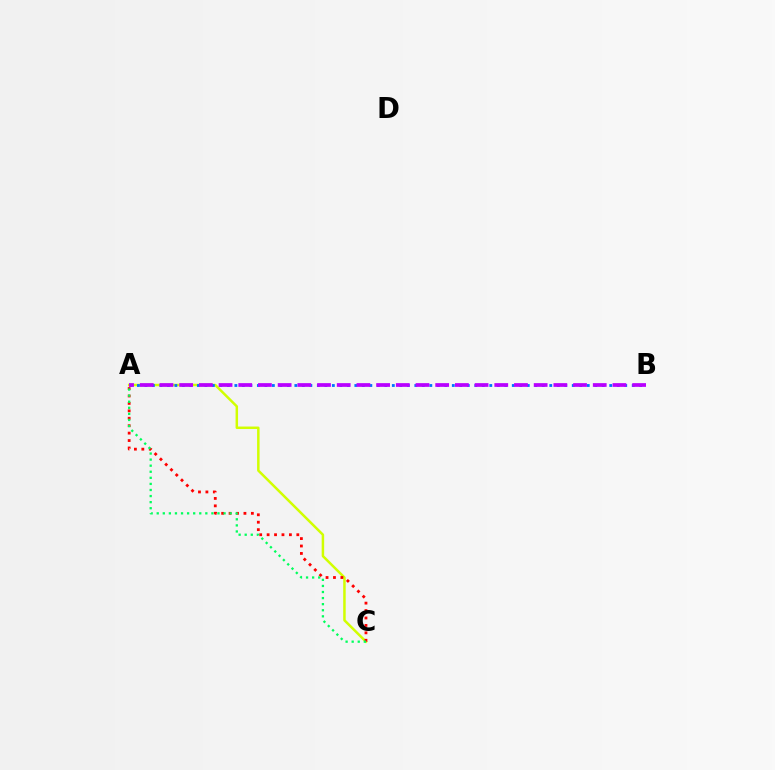{('A', 'C'): [{'color': '#d1ff00', 'line_style': 'solid', 'thickness': 1.79}, {'color': '#ff0000', 'line_style': 'dotted', 'thickness': 2.02}, {'color': '#00ff5c', 'line_style': 'dotted', 'thickness': 1.65}], ('A', 'B'): [{'color': '#0074ff', 'line_style': 'dotted', 'thickness': 2.04}, {'color': '#b900ff', 'line_style': 'dashed', 'thickness': 2.68}]}